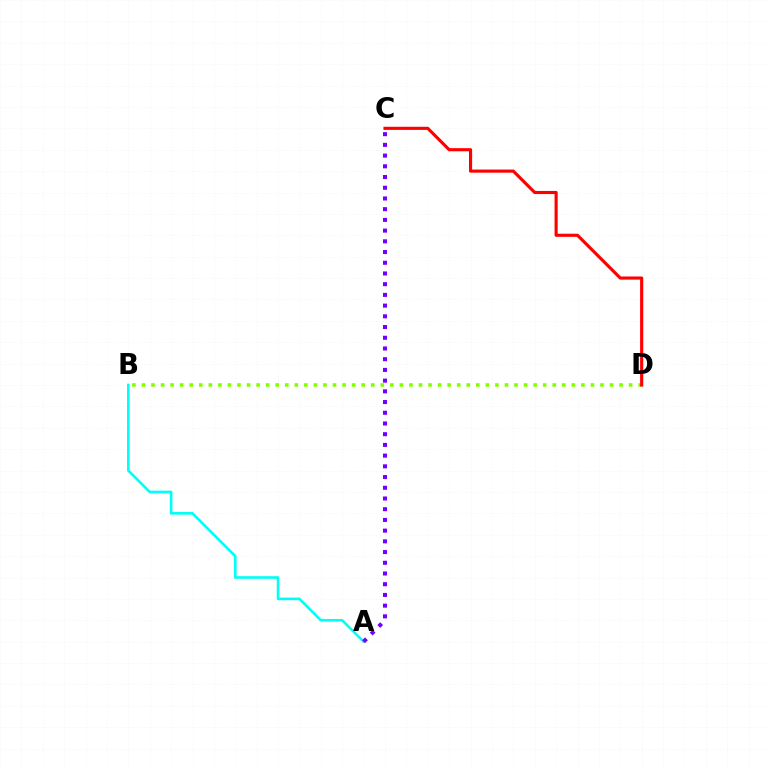{('A', 'B'): [{'color': '#00fff6', 'line_style': 'solid', 'thickness': 1.89}], ('A', 'C'): [{'color': '#7200ff', 'line_style': 'dotted', 'thickness': 2.91}], ('B', 'D'): [{'color': '#84ff00', 'line_style': 'dotted', 'thickness': 2.6}], ('C', 'D'): [{'color': '#ff0000', 'line_style': 'solid', 'thickness': 2.25}]}